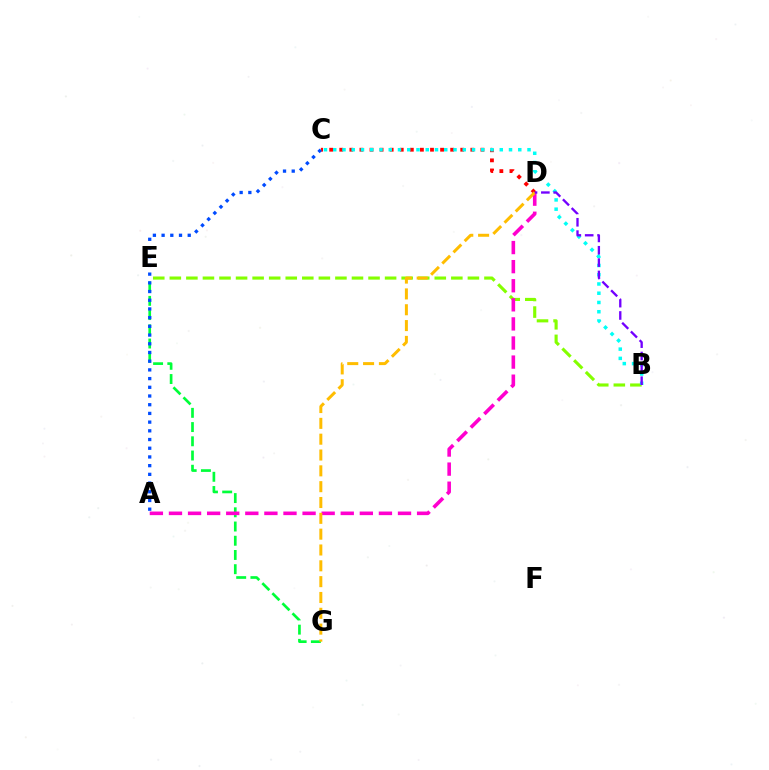{('E', 'G'): [{'color': '#00ff39', 'line_style': 'dashed', 'thickness': 1.93}], ('C', 'D'): [{'color': '#ff0000', 'line_style': 'dotted', 'thickness': 2.74}], ('B', 'E'): [{'color': '#84ff00', 'line_style': 'dashed', 'thickness': 2.25}], ('A', 'D'): [{'color': '#ff00cf', 'line_style': 'dashed', 'thickness': 2.59}], ('B', 'C'): [{'color': '#00fff6', 'line_style': 'dotted', 'thickness': 2.51}], ('D', 'G'): [{'color': '#ffbd00', 'line_style': 'dashed', 'thickness': 2.15}], ('B', 'D'): [{'color': '#7200ff', 'line_style': 'dashed', 'thickness': 1.68}], ('A', 'C'): [{'color': '#004bff', 'line_style': 'dotted', 'thickness': 2.37}]}